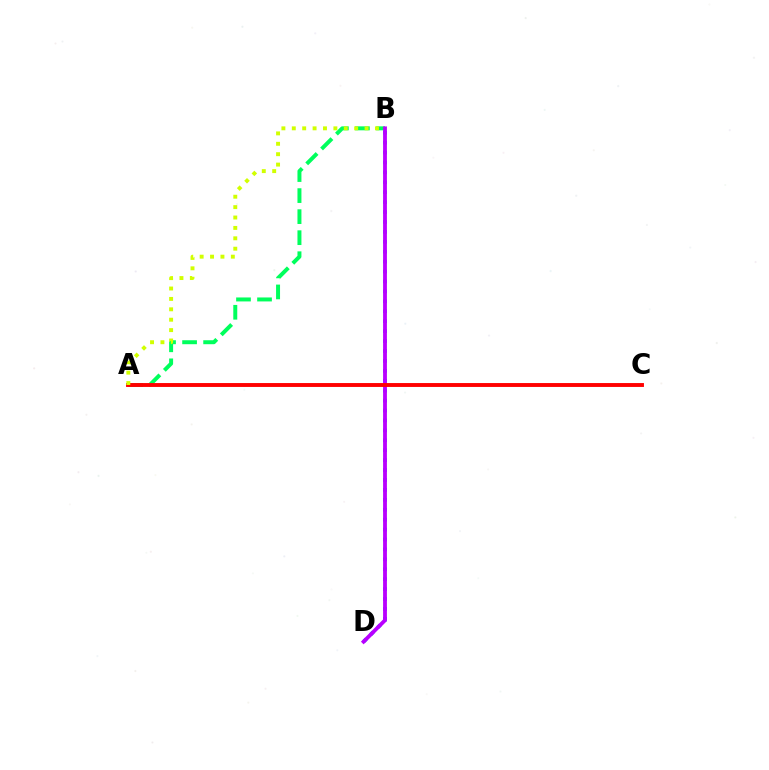{('A', 'B'): [{'color': '#00ff5c', 'line_style': 'dashed', 'thickness': 2.86}, {'color': '#d1ff00', 'line_style': 'dotted', 'thickness': 2.82}], ('B', 'D'): [{'color': '#0074ff', 'line_style': 'dotted', 'thickness': 2.7}, {'color': '#b900ff', 'line_style': 'solid', 'thickness': 2.75}], ('A', 'C'): [{'color': '#ff0000', 'line_style': 'solid', 'thickness': 2.8}]}